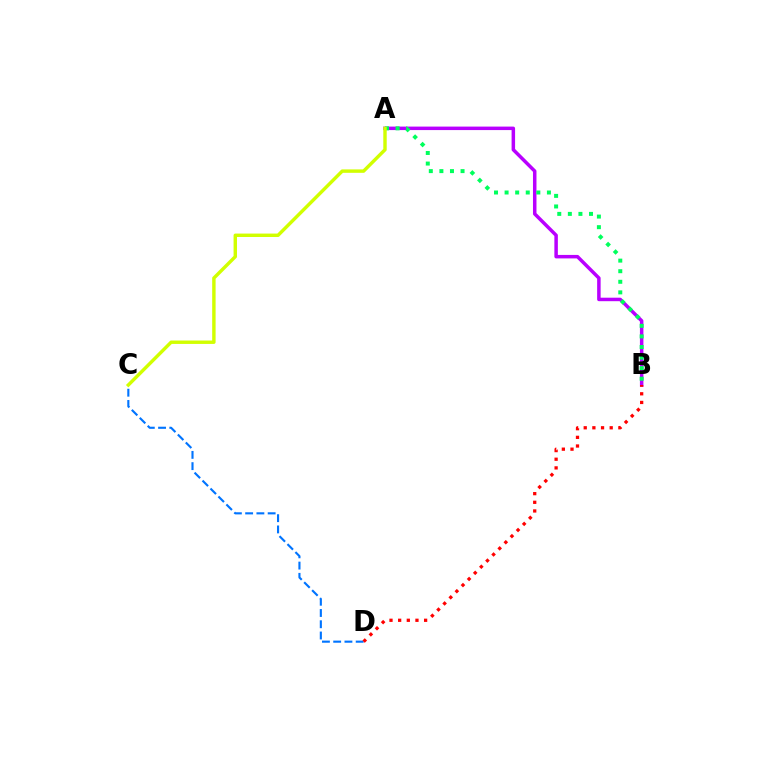{('A', 'B'): [{'color': '#b900ff', 'line_style': 'solid', 'thickness': 2.51}, {'color': '#00ff5c', 'line_style': 'dotted', 'thickness': 2.87}], ('C', 'D'): [{'color': '#0074ff', 'line_style': 'dashed', 'thickness': 1.53}], ('B', 'D'): [{'color': '#ff0000', 'line_style': 'dotted', 'thickness': 2.35}], ('A', 'C'): [{'color': '#d1ff00', 'line_style': 'solid', 'thickness': 2.46}]}